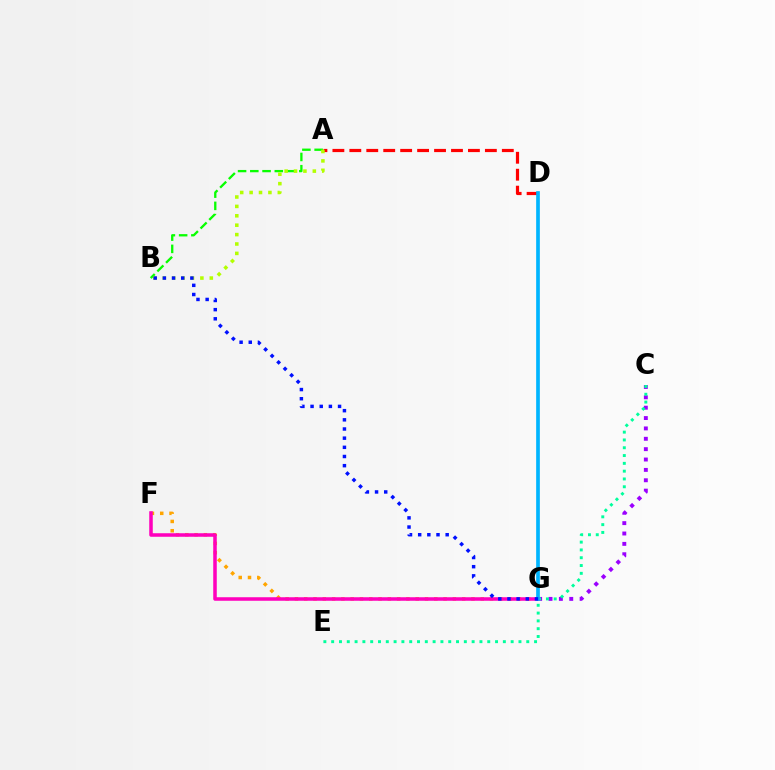{('A', 'B'): [{'color': '#08ff00', 'line_style': 'dashed', 'thickness': 1.66}, {'color': '#b3ff00', 'line_style': 'dotted', 'thickness': 2.55}], ('A', 'D'): [{'color': '#ff0000', 'line_style': 'dashed', 'thickness': 2.3}], ('C', 'G'): [{'color': '#9b00ff', 'line_style': 'dotted', 'thickness': 2.82}], ('C', 'E'): [{'color': '#00ff9d', 'line_style': 'dotted', 'thickness': 2.12}], ('F', 'G'): [{'color': '#ffa500', 'line_style': 'dotted', 'thickness': 2.52}, {'color': '#ff00bd', 'line_style': 'solid', 'thickness': 2.54}], ('D', 'G'): [{'color': '#00b5ff', 'line_style': 'solid', 'thickness': 2.65}], ('B', 'G'): [{'color': '#0010ff', 'line_style': 'dotted', 'thickness': 2.49}]}